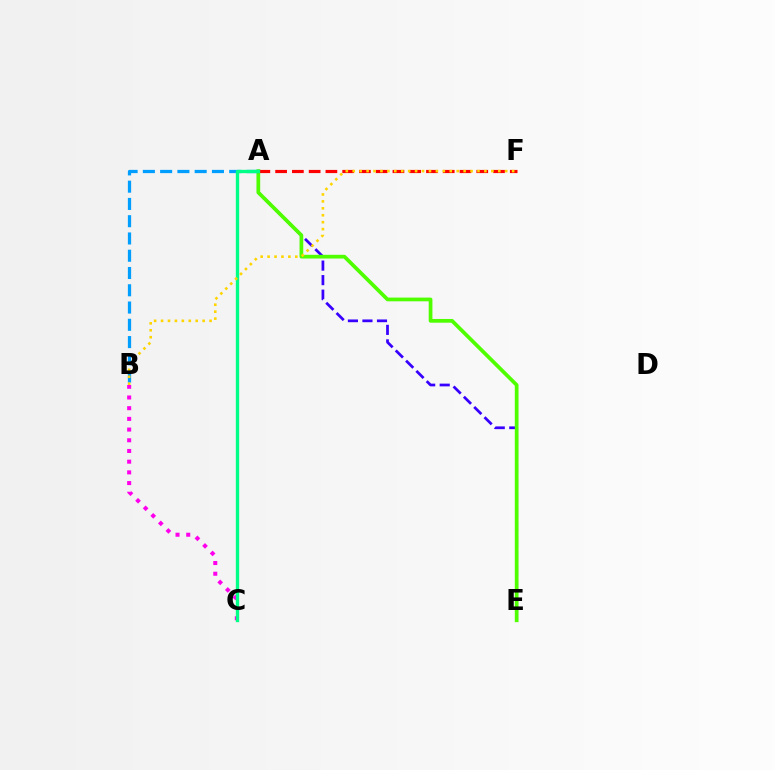{('A', 'E'): [{'color': '#3700ff', 'line_style': 'dashed', 'thickness': 1.97}, {'color': '#4fff00', 'line_style': 'solid', 'thickness': 2.68}], ('A', 'B'): [{'color': '#009eff', 'line_style': 'dashed', 'thickness': 2.35}], ('A', 'F'): [{'color': '#ff0000', 'line_style': 'dashed', 'thickness': 2.28}], ('B', 'C'): [{'color': '#ff00ed', 'line_style': 'dotted', 'thickness': 2.91}], ('A', 'C'): [{'color': '#00ff86', 'line_style': 'solid', 'thickness': 2.41}], ('B', 'F'): [{'color': '#ffd500', 'line_style': 'dotted', 'thickness': 1.88}]}